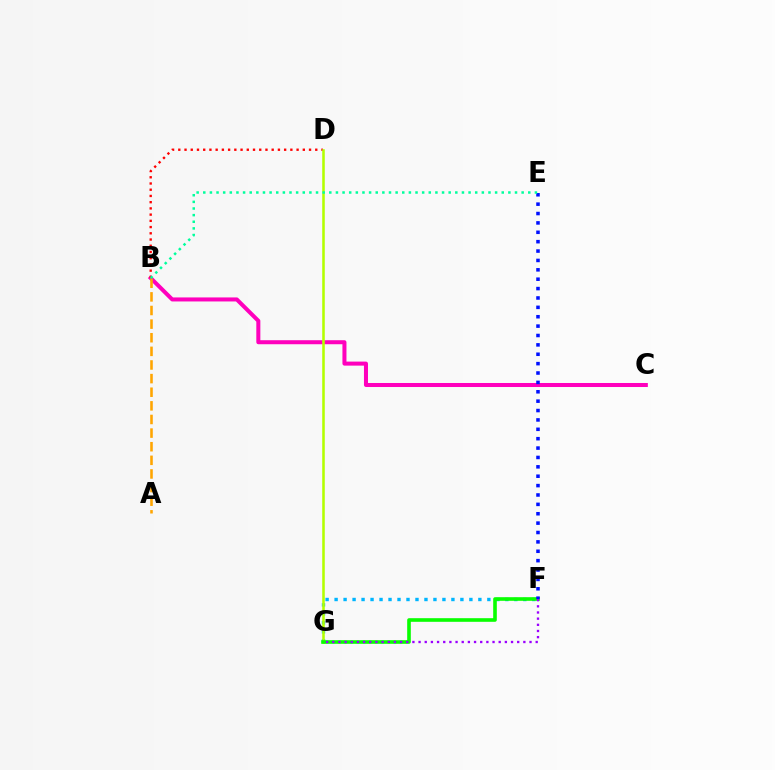{('F', 'G'): [{'color': '#00b5ff', 'line_style': 'dotted', 'thickness': 2.44}, {'color': '#08ff00', 'line_style': 'solid', 'thickness': 2.61}, {'color': '#9b00ff', 'line_style': 'dotted', 'thickness': 1.67}], ('B', 'C'): [{'color': '#ff00bd', 'line_style': 'solid', 'thickness': 2.9}], ('B', 'D'): [{'color': '#ff0000', 'line_style': 'dotted', 'thickness': 1.69}], ('D', 'G'): [{'color': '#b3ff00', 'line_style': 'solid', 'thickness': 1.85}], ('A', 'B'): [{'color': '#ffa500', 'line_style': 'dashed', 'thickness': 1.85}], ('E', 'F'): [{'color': '#0010ff', 'line_style': 'dotted', 'thickness': 2.55}], ('B', 'E'): [{'color': '#00ff9d', 'line_style': 'dotted', 'thickness': 1.8}]}